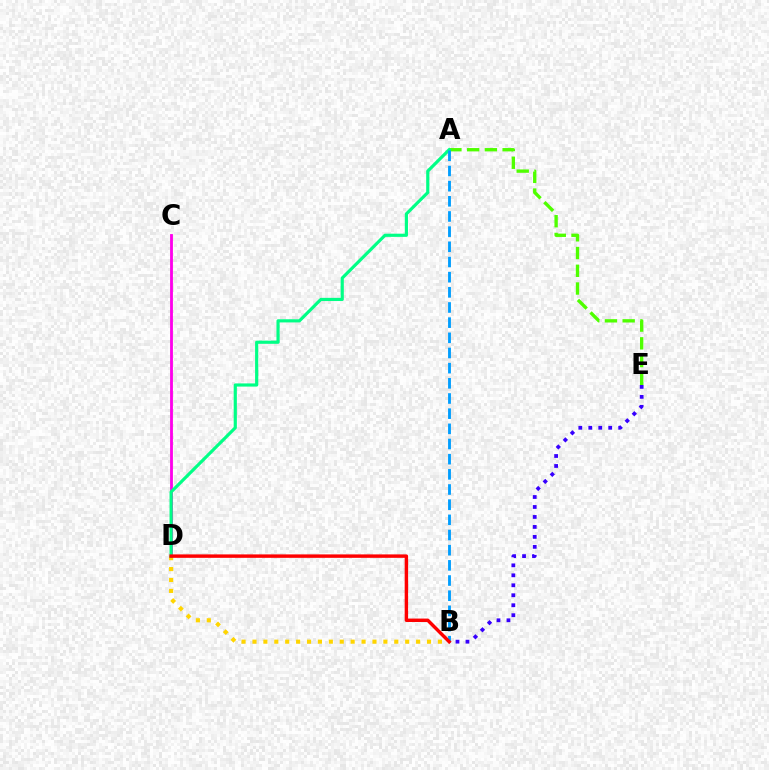{('C', 'D'): [{'color': '#ff00ed', 'line_style': 'solid', 'thickness': 2.04}], ('A', 'E'): [{'color': '#4fff00', 'line_style': 'dashed', 'thickness': 2.41}], ('B', 'D'): [{'color': '#ffd500', 'line_style': 'dotted', 'thickness': 2.96}, {'color': '#ff0000', 'line_style': 'solid', 'thickness': 2.47}], ('A', 'D'): [{'color': '#00ff86', 'line_style': 'solid', 'thickness': 2.28}], ('B', 'E'): [{'color': '#3700ff', 'line_style': 'dotted', 'thickness': 2.71}], ('A', 'B'): [{'color': '#009eff', 'line_style': 'dashed', 'thickness': 2.06}]}